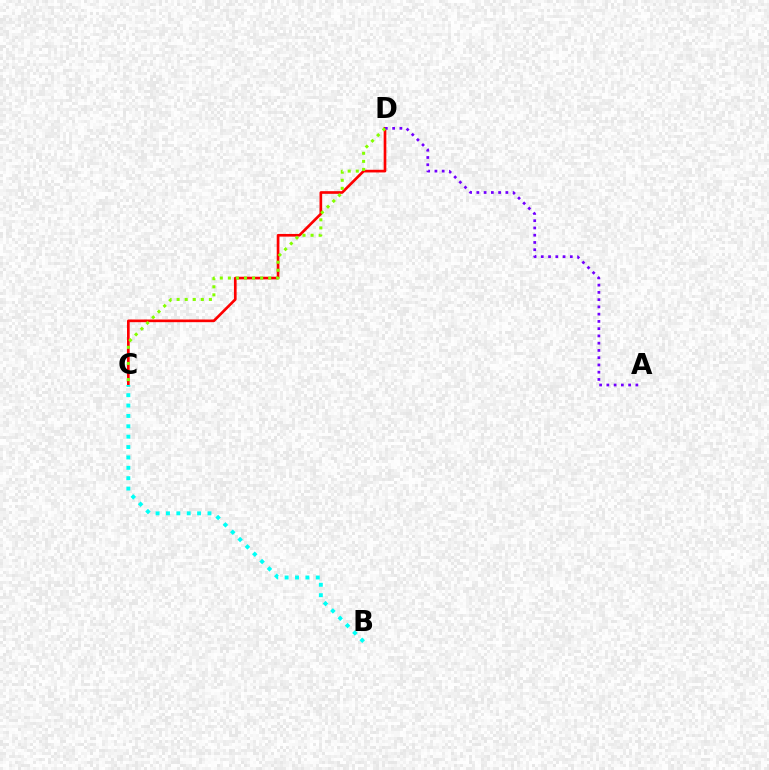{('C', 'D'): [{'color': '#ff0000', 'line_style': 'solid', 'thickness': 1.92}, {'color': '#84ff00', 'line_style': 'dotted', 'thickness': 2.19}], ('A', 'D'): [{'color': '#7200ff', 'line_style': 'dotted', 'thickness': 1.97}], ('B', 'C'): [{'color': '#00fff6', 'line_style': 'dotted', 'thickness': 2.82}]}